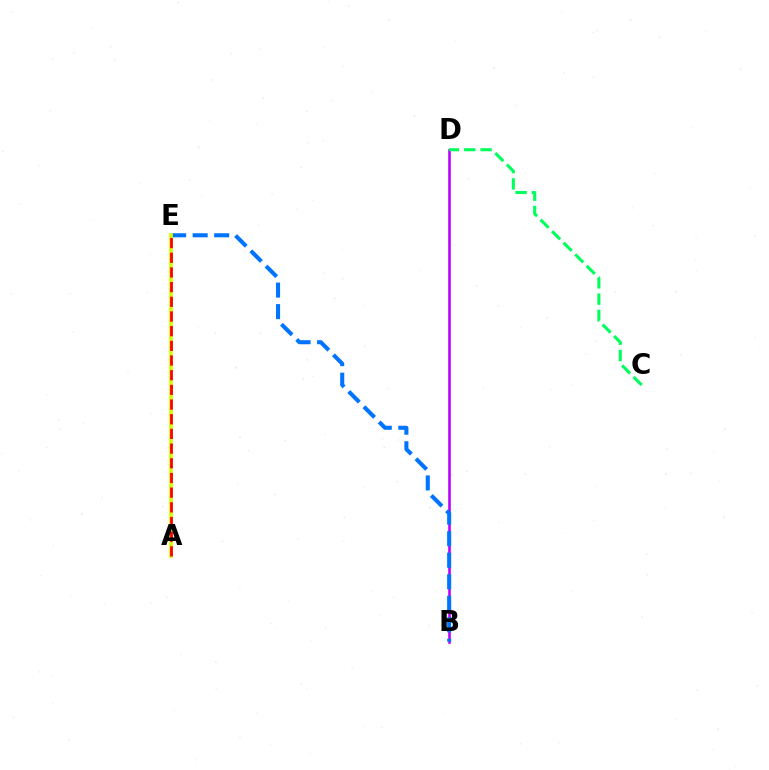{('B', 'D'): [{'color': '#b900ff', 'line_style': 'solid', 'thickness': 1.87}], ('B', 'E'): [{'color': '#0074ff', 'line_style': 'dashed', 'thickness': 2.93}], ('A', 'E'): [{'color': '#d1ff00', 'line_style': 'solid', 'thickness': 2.69}, {'color': '#ff0000', 'line_style': 'dashed', 'thickness': 1.99}], ('C', 'D'): [{'color': '#00ff5c', 'line_style': 'dashed', 'thickness': 2.22}]}